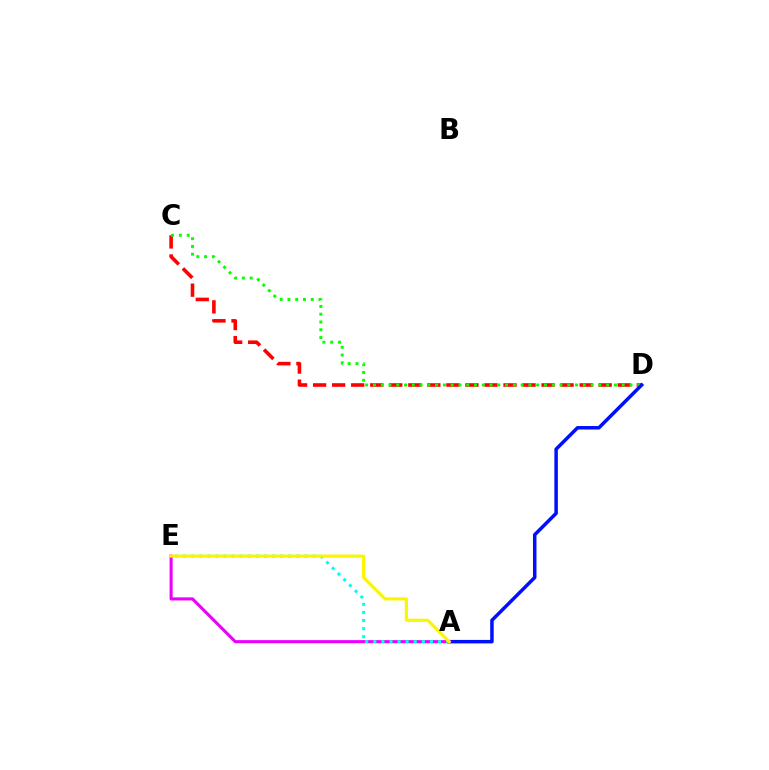{('C', 'D'): [{'color': '#ff0000', 'line_style': 'dashed', 'thickness': 2.59}, {'color': '#08ff00', 'line_style': 'dotted', 'thickness': 2.11}], ('A', 'D'): [{'color': '#0010ff', 'line_style': 'solid', 'thickness': 2.52}], ('A', 'E'): [{'color': '#ee00ff', 'line_style': 'solid', 'thickness': 2.23}, {'color': '#00fff6', 'line_style': 'dotted', 'thickness': 2.2}, {'color': '#fcf500', 'line_style': 'solid', 'thickness': 2.26}]}